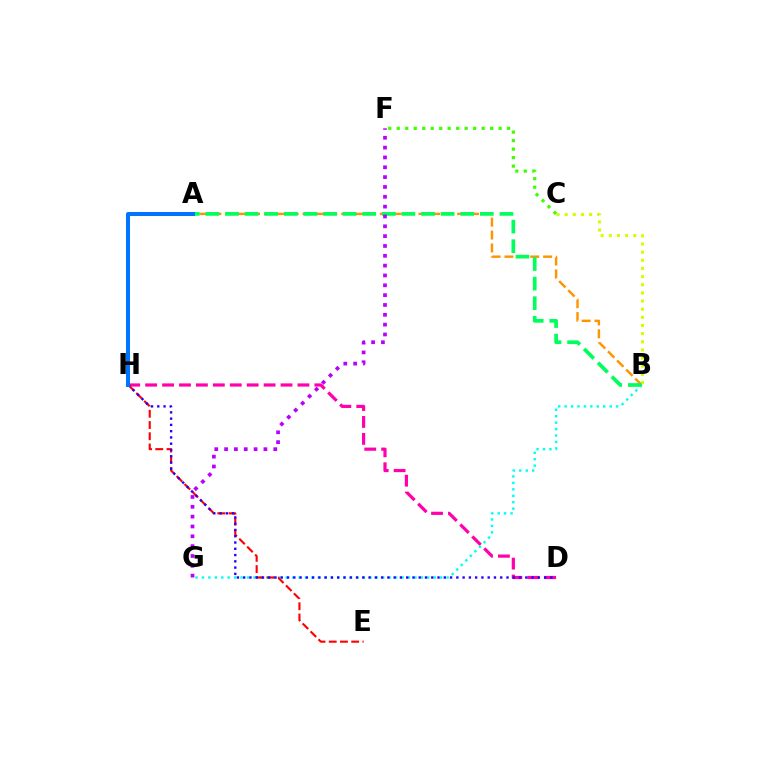{('D', 'H'): [{'color': '#ff00ac', 'line_style': 'dashed', 'thickness': 2.3}, {'color': '#2500ff', 'line_style': 'dotted', 'thickness': 1.7}], ('A', 'B'): [{'color': '#ff9400', 'line_style': 'dashed', 'thickness': 1.75}, {'color': '#00ff5c', 'line_style': 'dashed', 'thickness': 2.66}], ('B', 'G'): [{'color': '#00fff6', 'line_style': 'dotted', 'thickness': 1.75}], ('E', 'H'): [{'color': '#ff0000', 'line_style': 'dashed', 'thickness': 1.53}], ('B', 'C'): [{'color': '#d1ff00', 'line_style': 'dotted', 'thickness': 2.21}], ('C', 'F'): [{'color': '#3dff00', 'line_style': 'dotted', 'thickness': 2.31}], ('F', 'G'): [{'color': '#b900ff', 'line_style': 'dotted', 'thickness': 2.67}], ('A', 'H'): [{'color': '#0074ff', 'line_style': 'solid', 'thickness': 2.89}]}